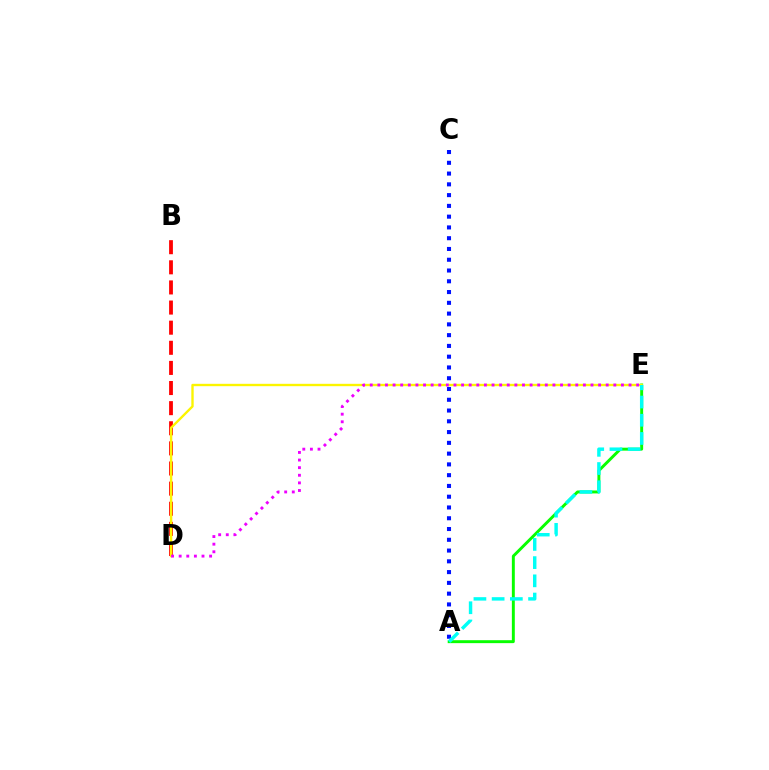{('A', 'C'): [{'color': '#0010ff', 'line_style': 'dotted', 'thickness': 2.93}], ('A', 'E'): [{'color': '#08ff00', 'line_style': 'solid', 'thickness': 2.12}, {'color': '#00fff6', 'line_style': 'dashed', 'thickness': 2.47}], ('B', 'D'): [{'color': '#ff0000', 'line_style': 'dashed', 'thickness': 2.73}], ('D', 'E'): [{'color': '#fcf500', 'line_style': 'solid', 'thickness': 1.71}, {'color': '#ee00ff', 'line_style': 'dotted', 'thickness': 2.07}]}